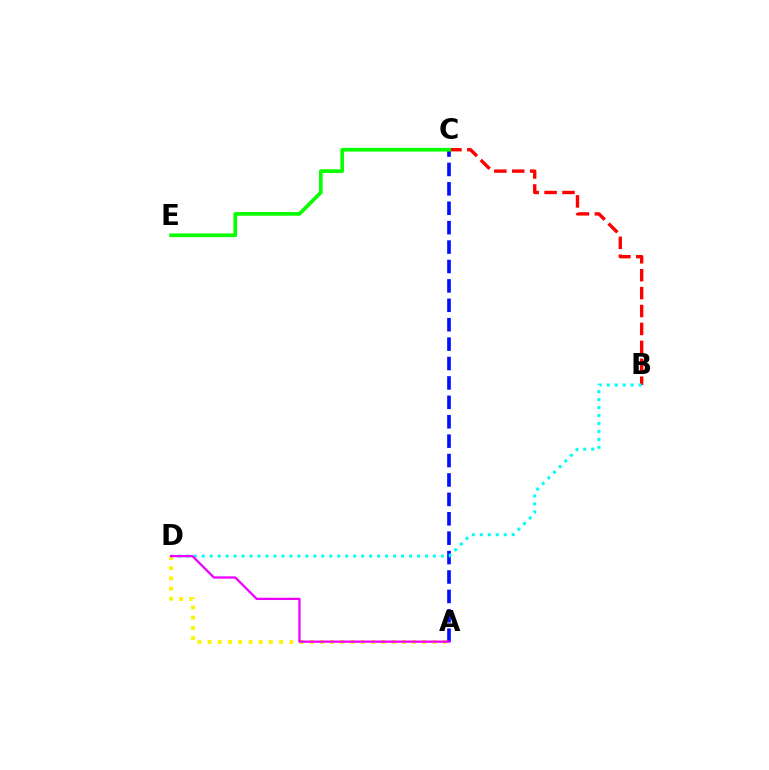{('B', 'C'): [{'color': '#ff0000', 'line_style': 'dashed', 'thickness': 2.43}], ('A', 'C'): [{'color': '#0010ff', 'line_style': 'dashed', 'thickness': 2.64}], ('B', 'D'): [{'color': '#00fff6', 'line_style': 'dotted', 'thickness': 2.17}], ('C', 'E'): [{'color': '#08ff00', 'line_style': 'solid', 'thickness': 2.64}], ('A', 'D'): [{'color': '#fcf500', 'line_style': 'dotted', 'thickness': 2.78}, {'color': '#ee00ff', 'line_style': 'solid', 'thickness': 1.64}]}